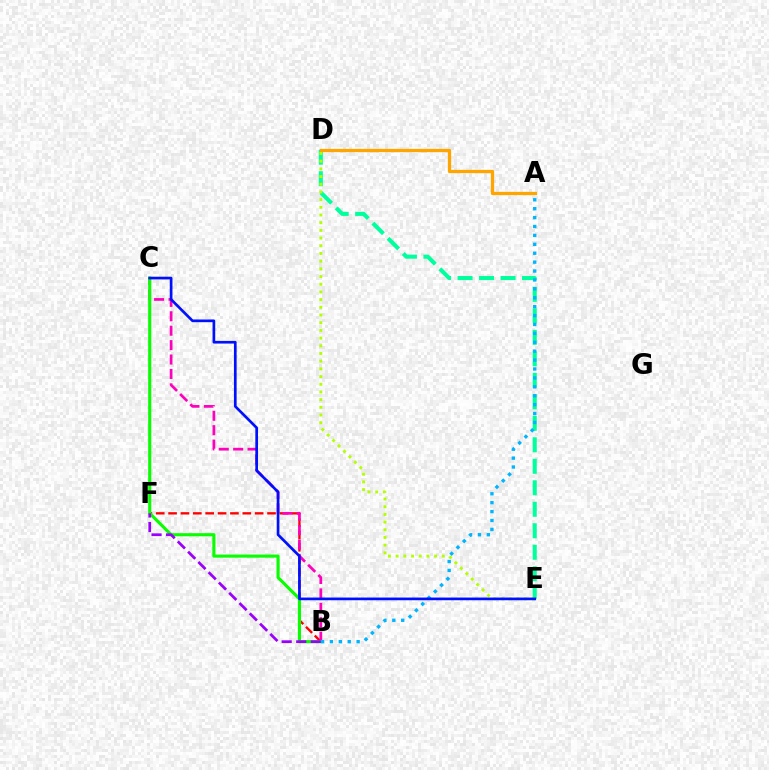{('B', 'F'): [{'color': '#ff0000', 'line_style': 'dashed', 'thickness': 1.68}, {'color': '#9b00ff', 'line_style': 'dashed', 'thickness': 1.97}], ('B', 'C'): [{'color': '#ff00bd', 'line_style': 'dashed', 'thickness': 1.96}, {'color': '#08ff00', 'line_style': 'solid', 'thickness': 2.23}], ('D', 'E'): [{'color': '#00ff9d', 'line_style': 'dashed', 'thickness': 2.92}, {'color': '#b3ff00', 'line_style': 'dotted', 'thickness': 2.09}], ('A', 'B'): [{'color': '#00b5ff', 'line_style': 'dotted', 'thickness': 2.42}], ('A', 'D'): [{'color': '#ffa500', 'line_style': 'solid', 'thickness': 2.35}], ('C', 'E'): [{'color': '#0010ff', 'line_style': 'solid', 'thickness': 1.94}]}